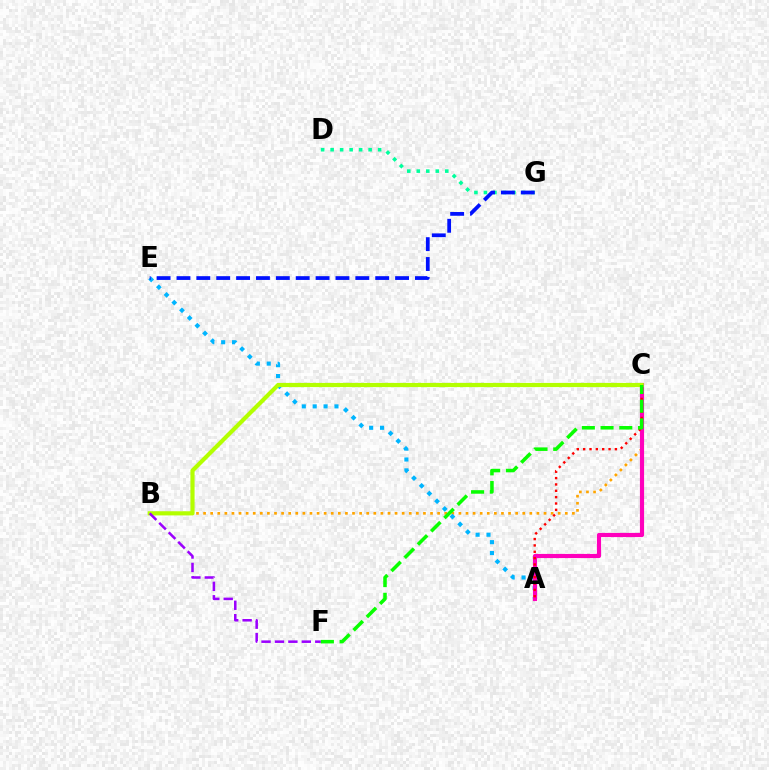{('B', 'C'): [{'color': '#ffa500', 'line_style': 'dotted', 'thickness': 1.93}, {'color': '#b3ff00', 'line_style': 'solid', 'thickness': 3.0}], ('A', 'E'): [{'color': '#00b5ff', 'line_style': 'dotted', 'thickness': 2.96}], ('D', 'G'): [{'color': '#00ff9d', 'line_style': 'dotted', 'thickness': 2.58}], ('A', 'C'): [{'color': '#ff00bd', 'line_style': 'solid', 'thickness': 2.99}, {'color': '#ff0000', 'line_style': 'dotted', 'thickness': 1.73}], ('E', 'G'): [{'color': '#0010ff', 'line_style': 'dashed', 'thickness': 2.7}], ('B', 'F'): [{'color': '#9b00ff', 'line_style': 'dashed', 'thickness': 1.82}], ('C', 'F'): [{'color': '#08ff00', 'line_style': 'dashed', 'thickness': 2.54}]}